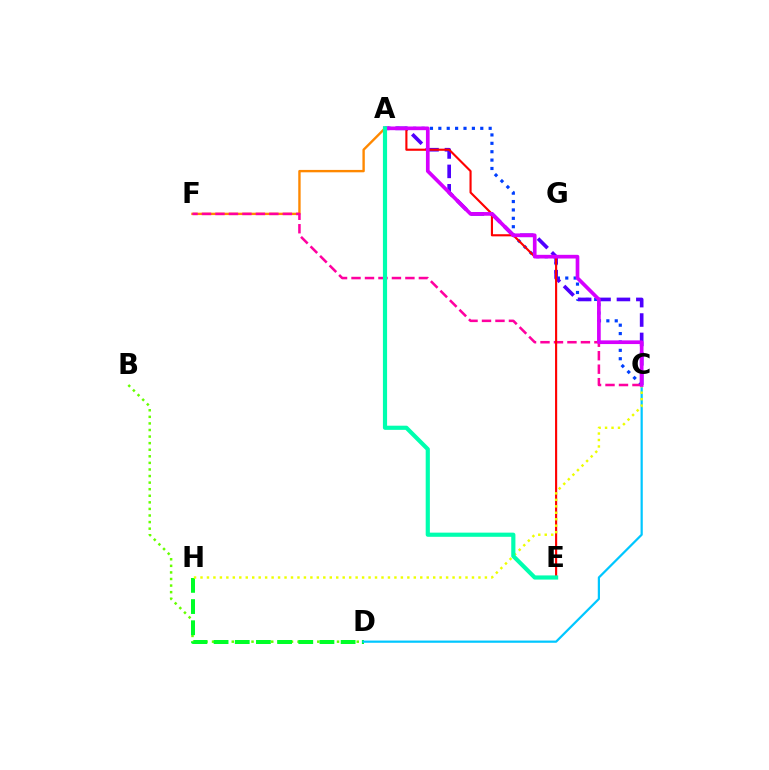{('A', 'C'): [{'color': '#003fff', 'line_style': 'dotted', 'thickness': 2.28}, {'color': '#4f00ff', 'line_style': 'dashed', 'thickness': 2.64}, {'color': '#d600ff', 'line_style': 'solid', 'thickness': 2.65}], ('B', 'D'): [{'color': '#66ff00', 'line_style': 'dotted', 'thickness': 1.79}], ('A', 'F'): [{'color': '#ff8800', 'line_style': 'solid', 'thickness': 1.72}], ('D', 'H'): [{'color': '#00ff27', 'line_style': 'dashed', 'thickness': 2.88}], ('C', 'F'): [{'color': '#ff00a0', 'line_style': 'dashed', 'thickness': 1.83}], ('A', 'E'): [{'color': '#ff0000', 'line_style': 'solid', 'thickness': 1.53}, {'color': '#00ffaf', 'line_style': 'solid', 'thickness': 3.0}], ('C', 'D'): [{'color': '#00c7ff', 'line_style': 'solid', 'thickness': 1.6}], ('C', 'H'): [{'color': '#eeff00', 'line_style': 'dotted', 'thickness': 1.76}]}